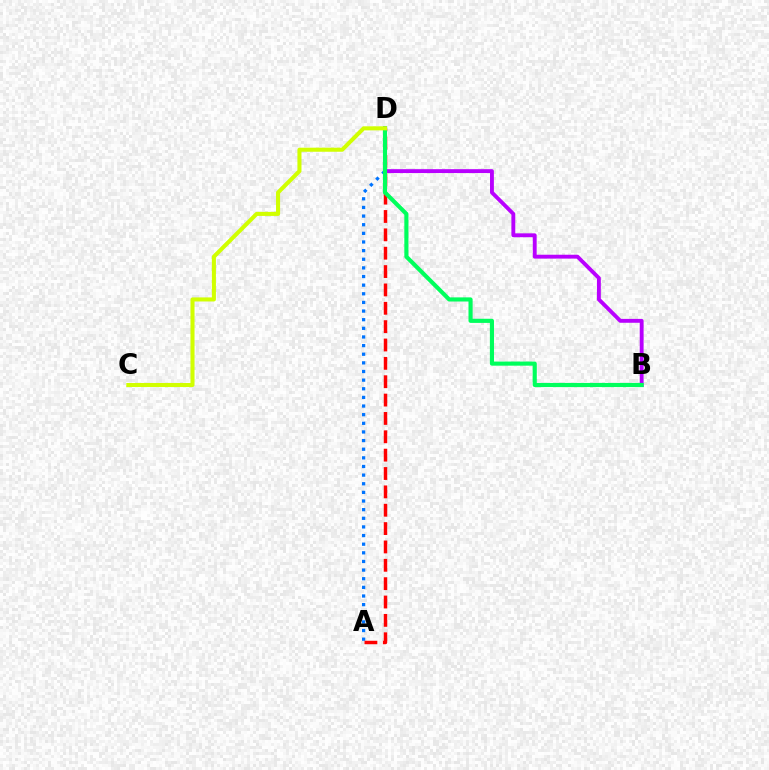{('B', 'D'): [{'color': '#b900ff', 'line_style': 'solid', 'thickness': 2.78}, {'color': '#00ff5c', 'line_style': 'solid', 'thickness': 2.97}], ('A', 'D'): [{'color': '#0074ff', 'line_style': 'dotted', 'thickness': 2.35}, {'color': '#ff0000', 'line_style': 'dashed', 'thickness': 2.49}], ('C', 'D'): [{'color': '#d1ff00', 'line_style': 'solid', 'thickness': 2.92}]}